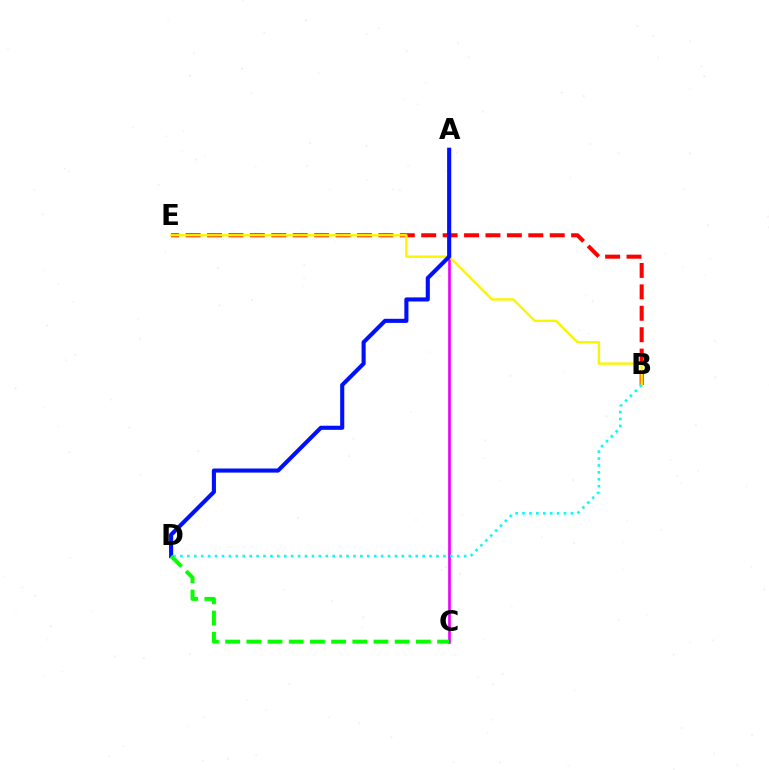{('A', 'C'): [{'color': '#ee00ff', 'line_style': 'solid', 'thickness': 1.92}], ('B', 'E'): [{'color': '#ff0000', 'line_style': 'dashed', 'thickness': 2.91}, {'color': '#fcf500', 'line_style': 'solid', 'thickness': 1.73}], ('A', 'D'): [{'color': '#0010ff', 'line_style': 'solid', 'thickness': 2.95}], ('B', 'D'): [{'color': '#00fff6', 'line_style': 'dotted', 'thickness': 1.88}], ('C', 'D'): [{'color': '#08ff00', 'line_style': 'dashed', 'thickness': 2.88}]}